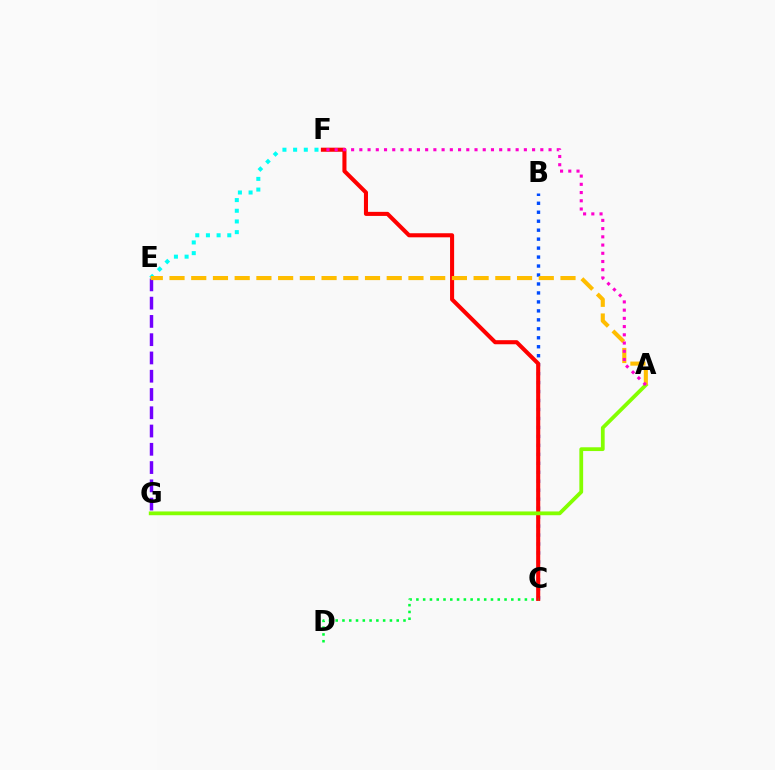{('B', 'C'): [{'color': '#004bff', 'line_style': 'dotted', 'thickness': 2.44}], ('C', 'F'): [{'color': '#ff0000', 'line_style': 'solid', 'thickness': 2.93}], ('E', 'G'): [{'color': '#7200ff', 'line_style': 'dashed', 'thickness': 2.48}], ('C', 'D'): [{'color': '#00ff39', 'line_style': 'dotted', 'thickness': 1.84}], ('A', 'G'): [{'color': '#84ff00', 'line_style': 'solid', 'thickness': 2.72}], ('E', 'F'): [{'color': '#00fff6', 'line_style': 'dotted', 'thickness': 2.9}], ('A', 'E'): [{'color': '#ffbd00', 'line_style': 'dashed', 'thickness': 2.95}], ('A', 'F'): [{'color': '#ff00cf', 'line_style': 'dotted', 'thickness': 2.24}]}